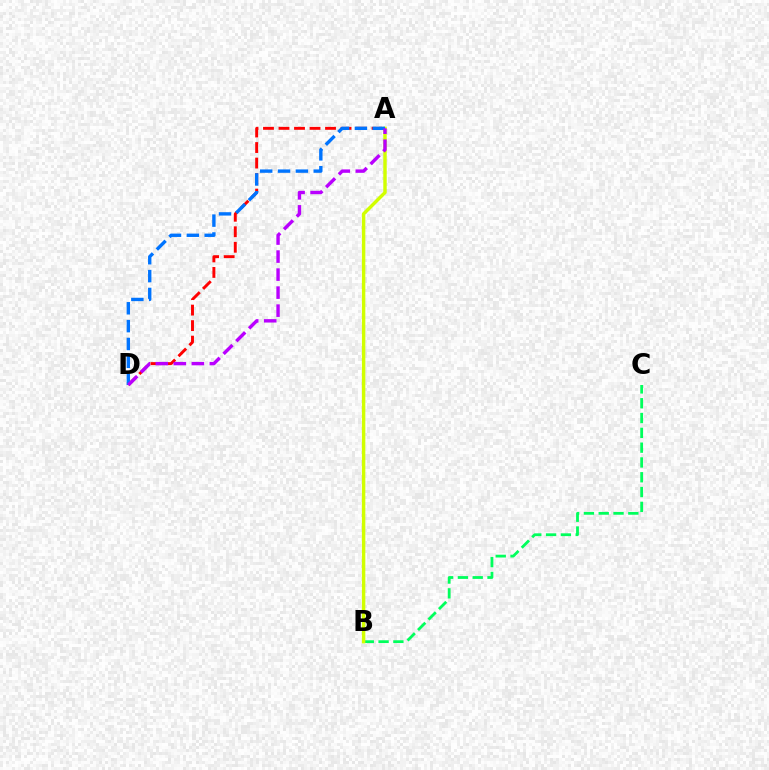{('A', 'D'): [{'color': '#ff0000', 'line_style': 'dashed', 'thickness': 2.11}, {'color': '#0074ff', 'line_style': 'dashed', 'thickness': 2.43}, {'color': '#b900ff', 'line_style': 'dashed', 'thickness': 2.45}], ('B', 'C'): [{'color': '#00ff5c', 'line_style': 'dashed', 'thickness': 2.01}], ('A', 'B'): [{'color': '#d1ff00', 'line_style': 'solid', 'thickness': 2.47}]}